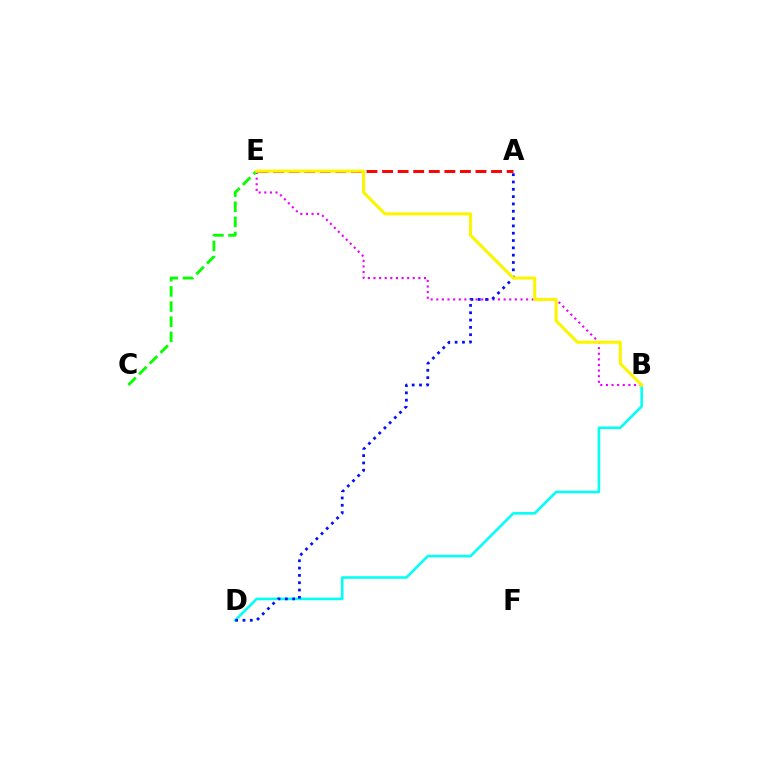{('B', 'E'): [{'color': '#ee00ff', 'line_style': 'dotted', 'thickness': 1.53}, {'color': '#fcf500', 'line_style': 'solid', 'thickness': 2.22}], ('A', 'E'): [{'color': '#ff0000', 'line_style': 'dashed', 'thickness': 2.12}], ('C', 'E'): [{'color': '#08ff00', 'line_style': 'dashed', 'thickness': 2.06}], ('B', 'D'): [{'color': '#00fff6', 'line_style': 'solid', 'thickness': 1.86}], ('A', 'D'): [{'color': '#0010ff', 'line_style': 'dotted', 'thickness': 1.99}]}